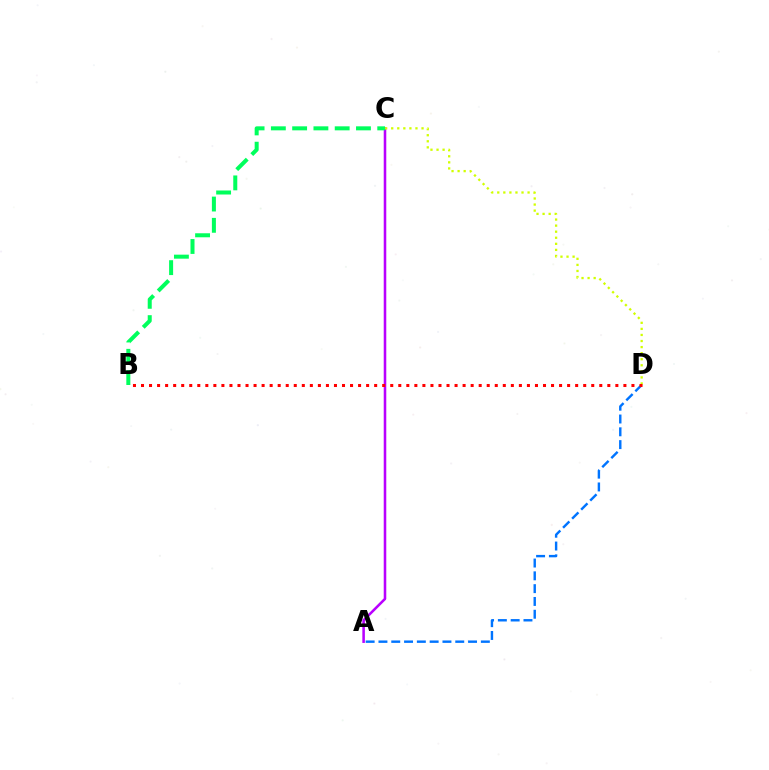{('A', 'C'): [{'color': '#b900ff', 'line_style': 'solid', 'thickness': 1.84}], ('B', 'C'): [{'color': '#00ff5c', 'line_style': 'dashed', 'thickness': 2.89}], ('C', 'D'): [{'color': '#d1ff00', 'line_style': 'dotted', 'thickness': 1.65}], ('A', 'D'): [{'color': '#0074ff', 'line_style': 'dashed', 'thickness': 1.74}], ('B', 'D'): [{'color': '#ff0000', 'line_style': 'dotted', 'thickness': 2.18}]}